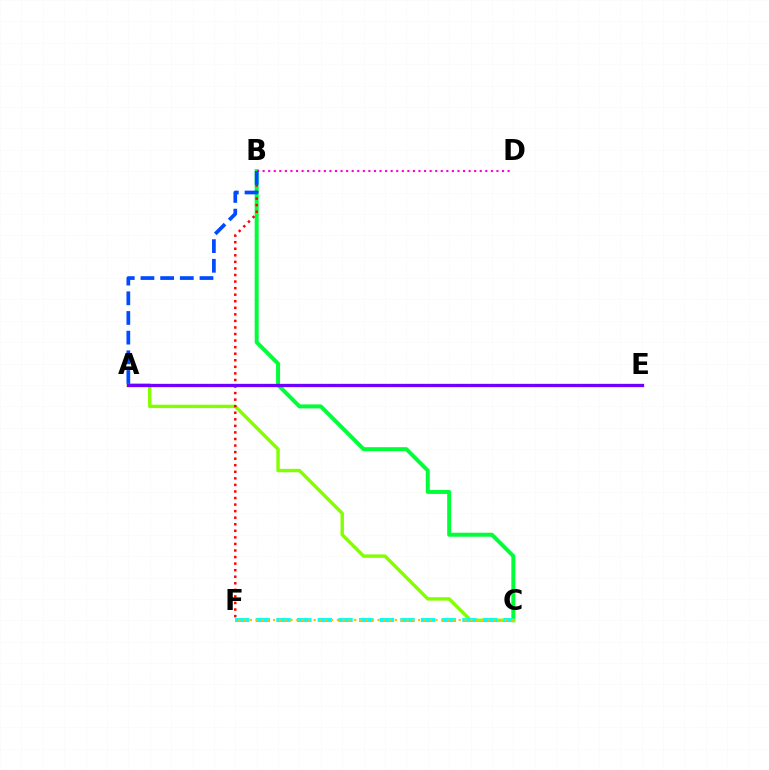{('B', 'C'): [{'color': '#00ff39', 'line_style': 'solid', 'thickness': 2.86}], ('B', 'D'): [{'color': '#ff00cf', 'line_style': 'dotted', 'thickness': 1.51}], ('A', 'C'): [{'color': '#84ff00', 'line_style': 'solid', 'thickness': 2.46}], ('B', 'F'): [{'color': '#ff0000', 'line_style': 'dotted', 'thickness': 1.78}], ('A', 'E'): [{'color': '#7200ff', 'line_style': 'solid', 'thickness': 2.38}], ('A', 'B'): [{'color': '#004bff', 'line_style': 'dashed', 'thickness': 2.67}], ('C', 'F'): [{'color': '#00fff6', 'line_style': 'dashed', 'thickness': 2.81}, {'color': '#ffbd00', 'line_style': 'dotted', 'thickness': 1.58}]}